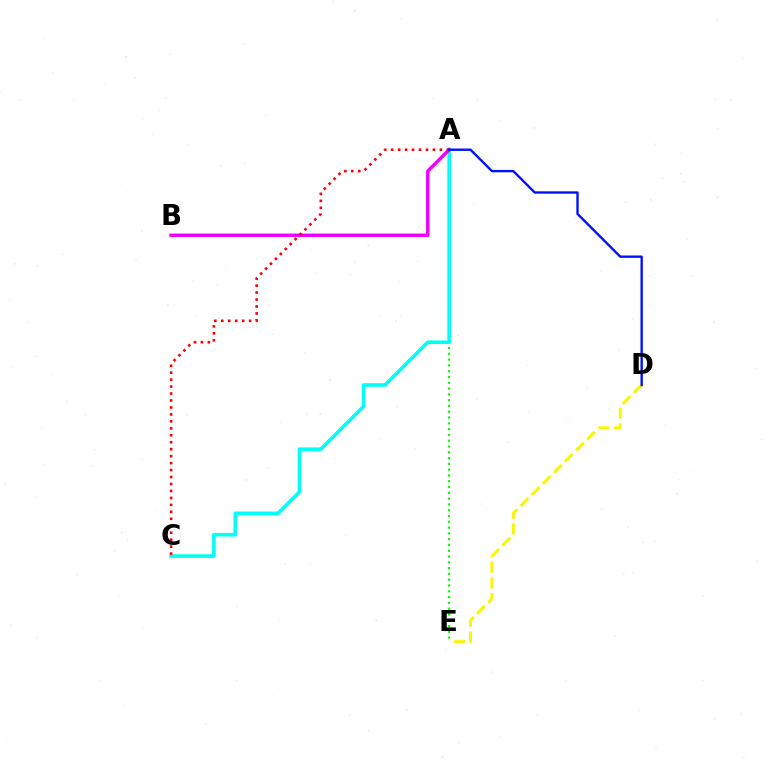{('A', 'E'): [{'color': '#08ff00', 'line_style': 'dotted', 'thickness': 1.57}], ('A', 'C'): [{'color': '#00fff6', 'line_style': 'solid', 'thickness': 2.6}, {'color': '#ff0000', 'line_style': 'dotted', 'thickness': 1.89}], ('D', 'E'): [{'color': '#fcf500', 'line_style': 'dashed', 'thickness': 2.13}], ('A', 'B'): [{'color': '#ee00ff', 'line_style': 'solid', 'thickness': 2.46}], ('A', 'D'): [{'color': '#0010ff', 'line_style': 'solid', 'thickness': 1.7}]}